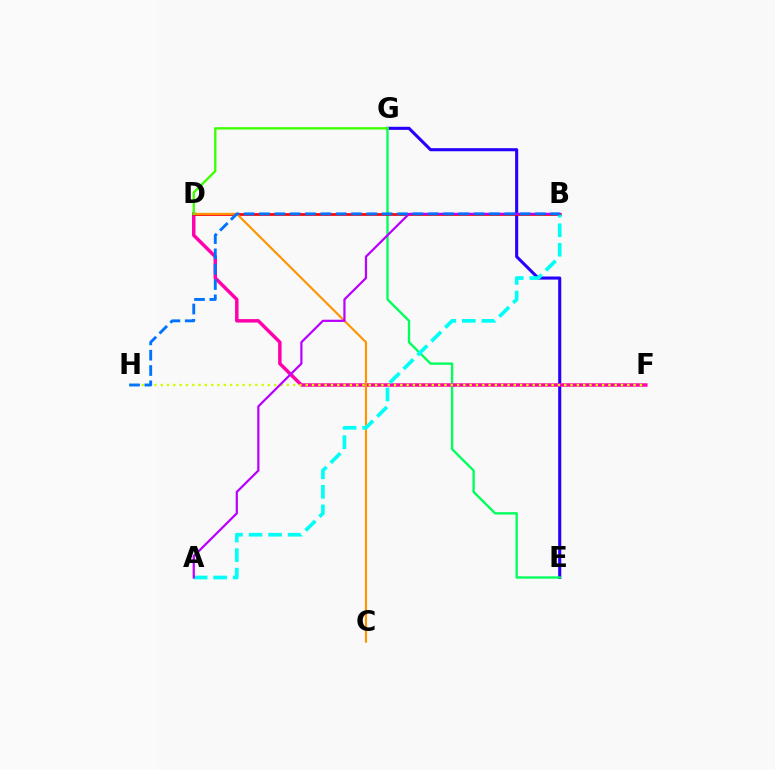{('E', 'G'): [{'color': '#2500ff', 'line_style': 'solid', 'thickness': 2.22}, {'color': '#00ff5c', 'line_style': 'solid', 'thickness': 1.69}], ('D', 'F'): [{'color': '#ff00ac', 'line_style': 'solid', 'thickness': 2.49}], ('B', 'D'): [{'color': '#ff0000', 'line_style': 'solid', 'thickness': 1.95}], ('F', 'H'): [{'color': '#d1ff00', 'line_style': 'dotted', 'thickness': 1.71}], ('C', 'D'): [{'color': '#ff9400', 'line_style': 'solid', 'thickness': 1.55}], ('A', 'B'): [{'color': '#00fff6', 'line_style': 'dashed', 'thickness': 2.66}, {'color': '#b900ff', 'line_style': 'solid', 'thickness': 1.6}], ('D', 'G'): [{'color': '#3dff00', 'line_style': 'solid', 'thickness': 1.69}], ('B', 'H'): [{'color': '#0074ff', 'line_style': 'dashed', 'thickness': 2.08}]}